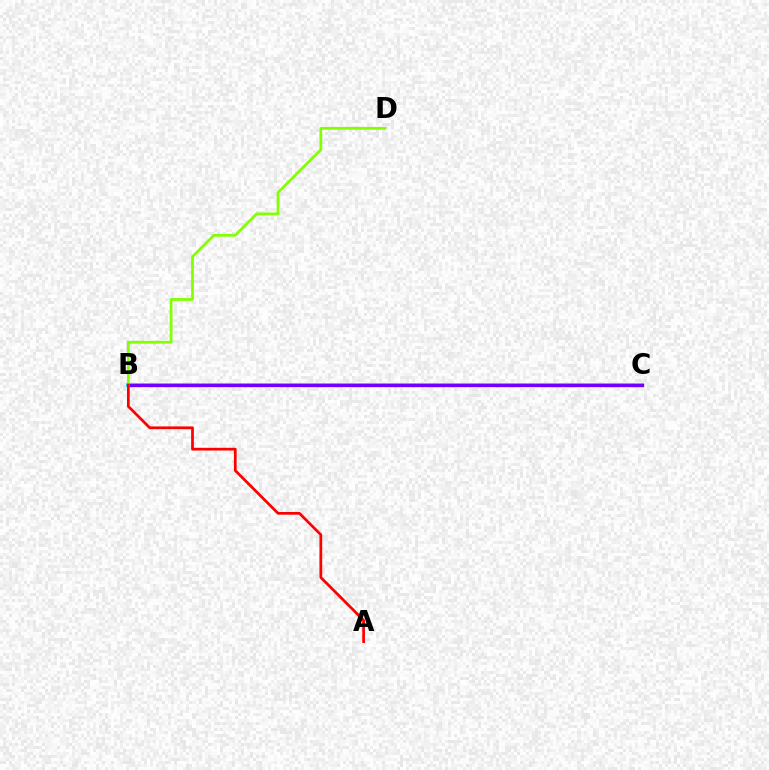{('B', 'C'): [{'color': '#00fff6', 'line_style': 'solid', 'thickness': 2.85}, {'color': '#7200ff', 'line_style': 'solid', 'thickness': 2.41}], ('B', 'D'): [{'color': '#84ff00', 'line_style': 'solid', 'thickness': 1.99}], ('A', 'B'): [{'color': '#ff0000', 'line_style': 'solid', 'thickness': 1.96}]}